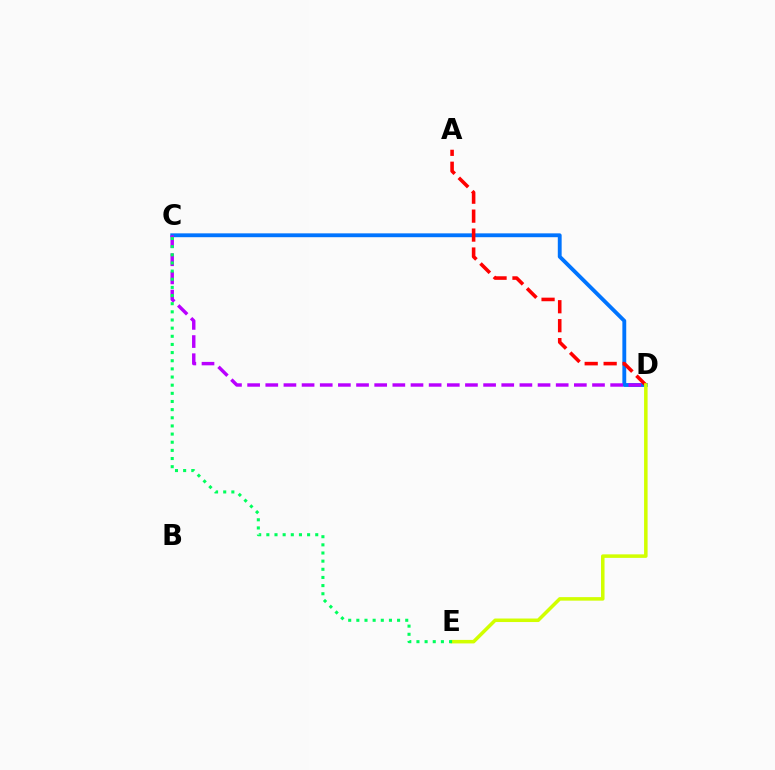{('C', 'D'): [{'color': '#0074ff', 'line_style': 'solid', 'thickness': 2.77}, {'color': '#b900ff', 'line_style': 'dashed', 'thickness': 2.47}], ('A', 'D'): [{'color': '#ff0000', 'line_style': 'dashed', 'thickness': 2.57}], ('D', 'E'): [{'color': '#d1ff00', 'line_style': 'solid', 'thickness': 2.53}], ('C', 'E'): [{'color': '#00ff5c', 'line_style': 'dotted', 'thickness': 2.21}]}